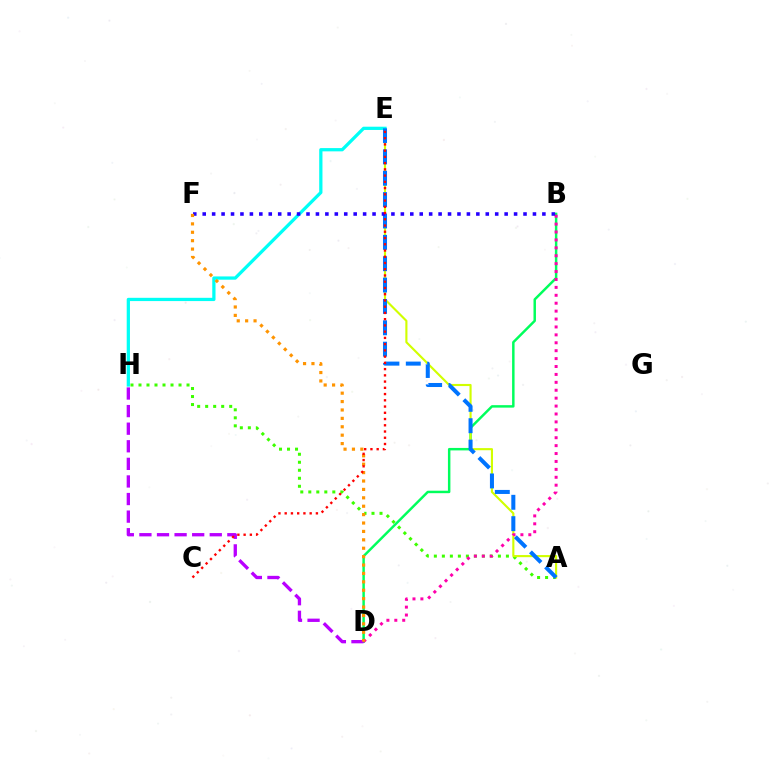{('B', 'D'): [{'color': '#00ff5c', 'line_style': 'solid', 'thickness': 1.78}, {'color': '#ff00ac', 'line_style': 'dotted', 'thickness': 2.15}], ('A', 'H'): [{'color': '#3dff00', 'line_style': 'dotted', 'thickness': 2.18}], ('A', 'E'): [{'color': '#d1ff00', 'line_style': 'solid', 'thickness': 1.53}, {'color': '#0074ff', 'line_style': 'dashed', 'thickness': 2.9}], ('E', 'H'): [{'color': '#00fff6', 'line_style': 'solid', 'thickness': 2.34}], ('D', 'H'): [{'color': '#b900ff', 'line_style': 'dashed', 'thickness': 2.39}], ('B', 'F'): [{'color': '#2500ff', 'line_style': 'dotted', 'thickness': 2.56}], ('D', 'F'): [{'color': '#ff9400', 'line_style': 'dotted', 'thickness': 2.28}], ('C', 'E'): [{'color': '#ff0000', 'line_style': 'dotted', 'thickness': 1.7}]}